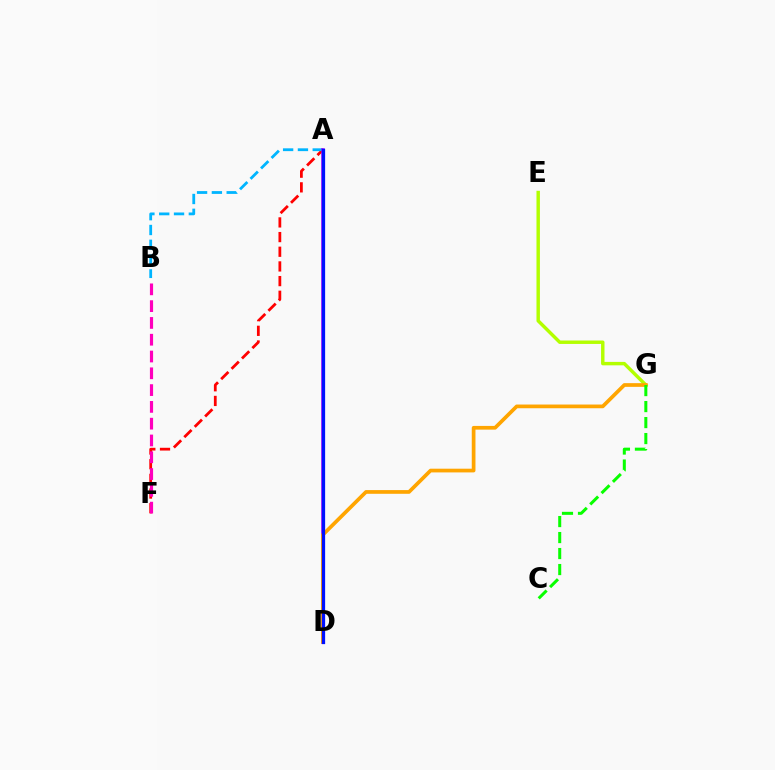{('A', 'F'): [{'color': '#ff0000', 'line_style': 'dashed', 'thickness': 1.99}], ('A', 'D'): [{'color': '#00ff9d', 'line_style': 'solid', 'thickness': 1.85}, {'color': '#9b00ff', 'line_style': 'solid', 'thickness': 2.54}, {'color': '#0010ff', 'line_style': 'solid', 'thickness': 2.34}], ('A', 'B'): [{'color': '#00b5ff', 'line_style': 'dashed', 'thickness': 2.01}], ('E', 'G'): [{'color': '#b3ff00', 'line_style': 'solid', 'thickness': 2.47}], ('D', 'G'): [{'color': '#ffa500', 'line_style': 'solid', 'thickness': 2.67}], ('B', 'F'): [{'color': '#ff00bd', 'line_style': 'dashed', 'thickness': 2.28}], ('C', 'G'): [{'color': '#08ff00', 'line_style': 'dashed', 'thickness': 2.17}]}